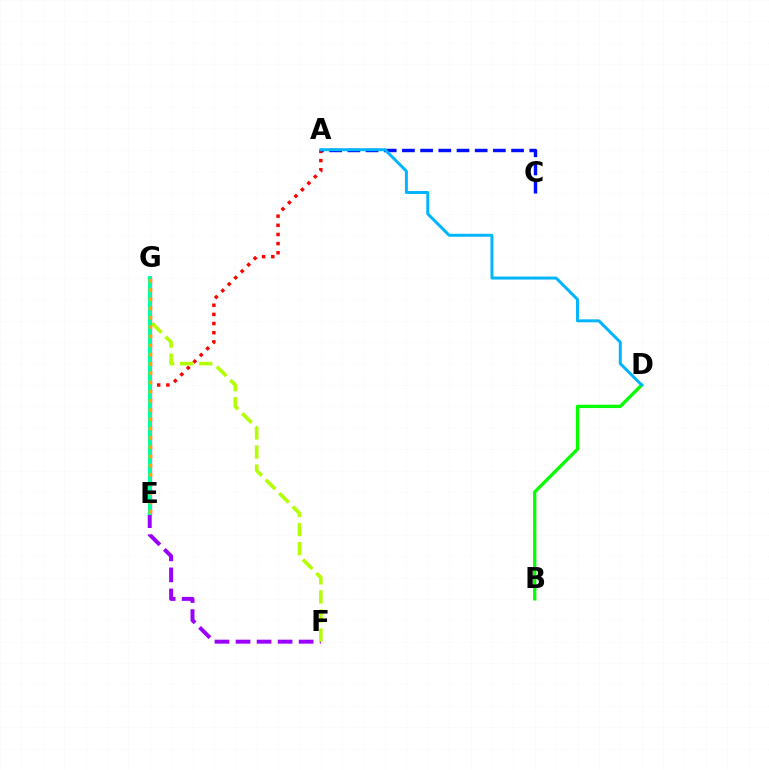{('E', 'G'): [{'color': '#ff00bd', 'line_style': 'solid', 'thickness': 2.42}, {'color': '#00ff9d', 'line_style': 'solid', 'thickness': 2.87}, {'color': '#ffa500', 'line_style': 'dotted', 'thickness': 2.51}], ('E', 'F'): [{'color': '#9b00ff', 'line_style': 'dashed', 'thickness': 2.86}], ('A', 'E'): [{'color': '#ff0000', 'line_style': 'dotted', 'thickness': 2.49}], ('A', 'C'): [{'color': '#0010ff', 'line_style': 'dashed', 'thickness': 2.47}], ('F', 'G'): [{'color': '#b3ff00', 'line_style': 'dashed', 'thickness': 2.59}], ('B', 'D'): [{'color': '#08ff00', 'line_style': 'solid', 'thickness': 2.38}], ('A', 'D'): [{'color': '#00b5ff', 'line_style': 'solid', 'thickness': 2.14}]}